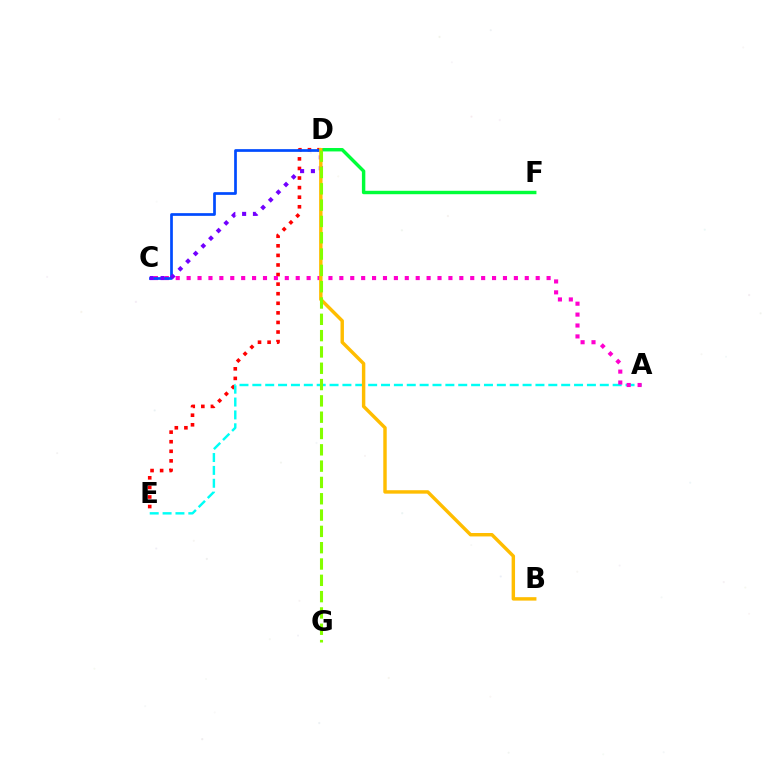{('D', 'E'): [{'color': '#ff0000', 'line_style': 'dotted', 'thickness': 2.6}], ('A', 'E'): [{'color': '#00fff6', 'line_style': 'dashed', 'thickness': 1.75}], ('D', 'F'): [{'color': '#00ff39', 'line_style': 'solid', 'thickness': 2.47}], ('A', 'C'): [{'color': '#ff00cf', 'line_style': 'dotted', 'thickness': 2.96}], ('C', 'D'): [{'color': '#004bff', 'line_style': 'solid', 'thickness': 1.95}, {'color': '#7200ff', 'line_style': 'dotted', 'thickness': 2.94}], ('B', 'D'): [{'color': '#ffbd00', 'line_style': 'solid', 'thickness': 2.47}], ('D', 'G'): [{'color': '#84ff00', 'line_style': 'dashed', 'thickness': 2.22}]}